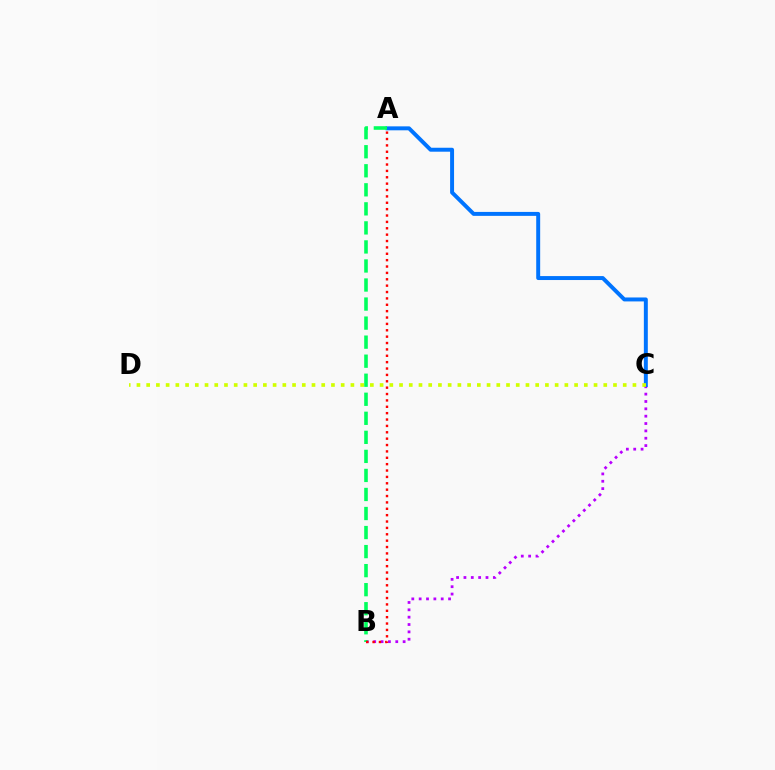{('B', 'C'): [{'color': '#b900ff', 'line_style': 'dotted', 'thickness': 2.0}], ('A', 'C'): [{'color': '#0074ff', 'line_style': 'solid', 'thickness': 2.85}], ('C', 'D'): [{'color': '#d1ff00', 'line_style': 'dotted', 'thickness': 2.64}], ('A', 'B'): [{'color': '#00ff5c', 'line_style': 'dashed', 'thickness': 2.59}, {'color': '#ff0000', 'line_style': 'dotted', 'thickness': 1.73}]}